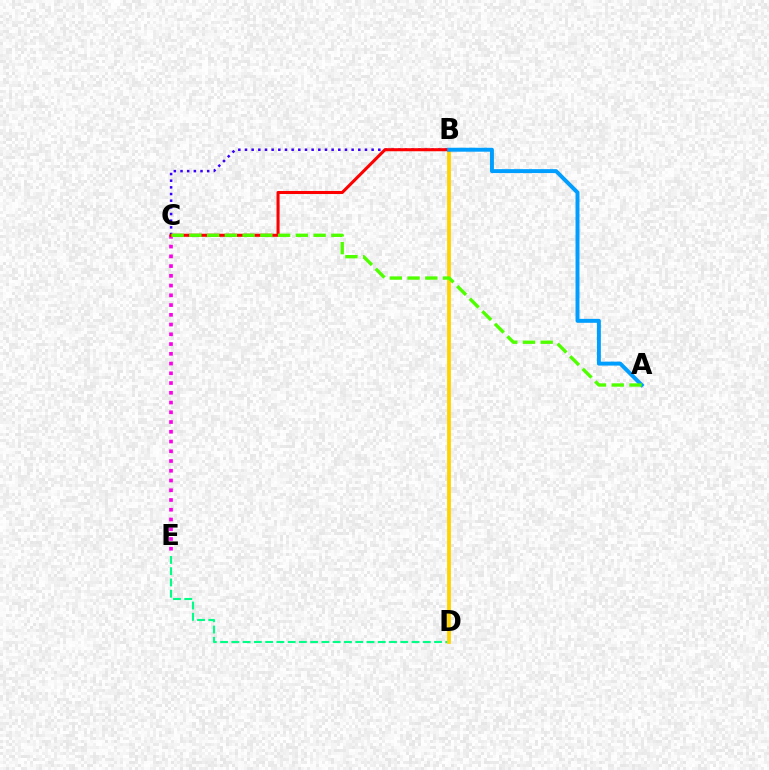{('D', 'E'): [{'color': '#00ff86', 'line_style': 'dashed', 'thickness': 1.53}], ('B', 'D'): [{'color': '#ffd500', 'line_style': 'solid', 'thickness': 2.75}], ('C', 'E'): [{'color': '#ff00ed', 'line_style': 'dotted', 'thickness': 2.65}], ('B', 'C'): [{'color': '#3700ff', 'line_style': 'dotted', 'thickness': 1.81}, {'color': '#ff0000', 'line_style': 'solid', 'thickness': 2.2}], ('A', 'B'): [{'color': '#009eff', 'line_style': 'solid', 'thickness': 2.84}], ('A', 'C'): [{'color': '#4fff00', 'line_style': 'dashed', 'thickness': 2.41}]}